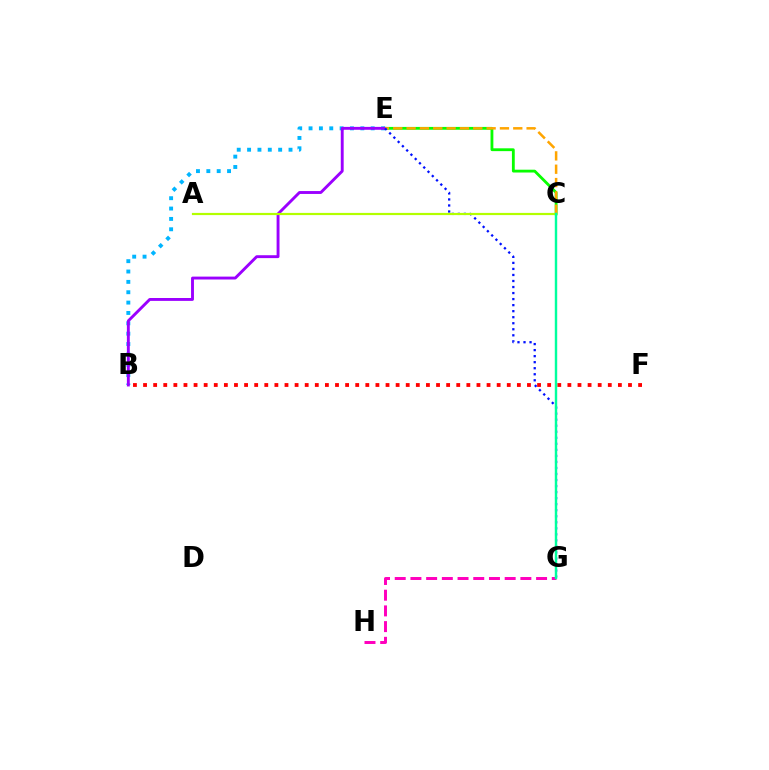{('B', 'E'): [{'color': '#00b5ff', 'line_style': 'dotted', 'thickness': 2.81}, {'color': '#9b00ff', 'line_style': 'solid', 'thickness': 2.08}], ('C', 'E'): [{'color': '#08ff00', 'line_style': 'solid', 'thickness': 2.03}, {'color': '#ffa500', 'line_style': 'dashed', 'thickness': 1.81}], ('E', 'G'): [{'color': '#0010ff', 'line_style': 'dotted', 'thickness': 1.64}], ('G', 'H'): [{'color': '#ff00bd', 'line_style': 'dashed', 'thickness': 2.13}], ('B', 'F'): [{'color': '#ff0000', 'line_style': 'dotted', 'thickness': 2.74}], ('A', 'C'): [{'color': '#b3ff00', 'line_style': 'solid', 'thickness': 1.58}], ('C', 'G'): [{'color': '#00ff9d', 'line_style': 'solid', 'thickness': 1.74}]}